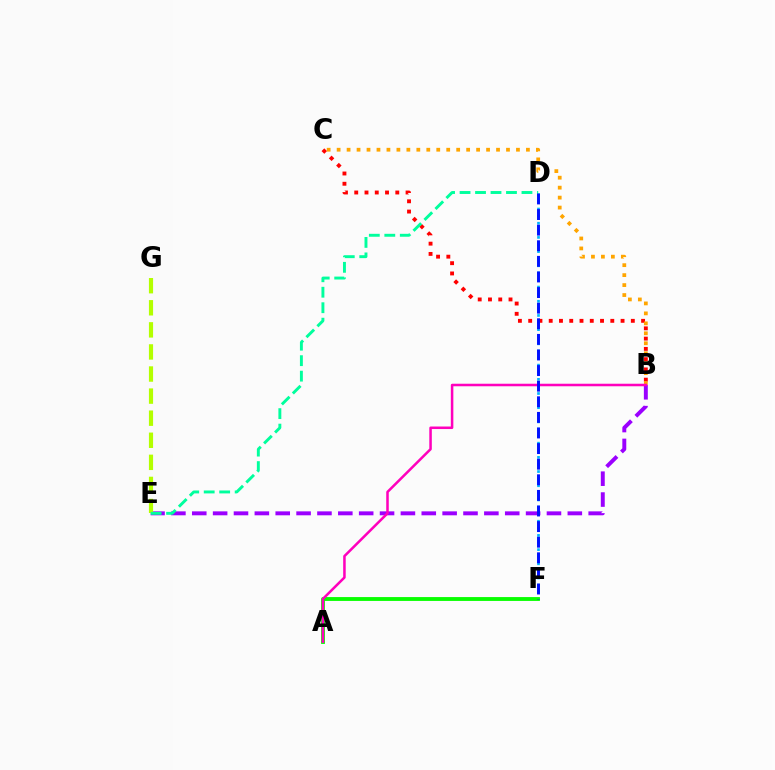{('B', 'C'): [{'color': '#ff0000', 'line_style': 'dotted', 'thickness': 2.79}, {'color': '#ffa500', 'line_style': 'dotted', 'thickness': 2.71}], ('D', 'F'): [{'color': '#00b5ff', 'line_style': 'dotted', 'thickness': 1.93}, {'color': '#0010ff', 'line_style': 'dashed', 'thickness': 2.12}], ('A', 'F'): [{'color': '#08ff00', 'line_style': 'solid', 'thickness': 2.77}], ('B', 'E'): [{'color': '#9b00ff', 'line_style': 'dashed', 'thickness': 2.83}], ('E', 'G'): [{'color': '#b3ff00', 'line_style': 'dashed', 'thickness': 3.0}], ('D', 'E'): [{'color': '#00ff9d', 'line_style': 'dashed', 'thickness': 2.1}], ('A', 'B'): [{'color': '#ff00bd', 'line_style': 'solid', 'thickness': 1.82}]}